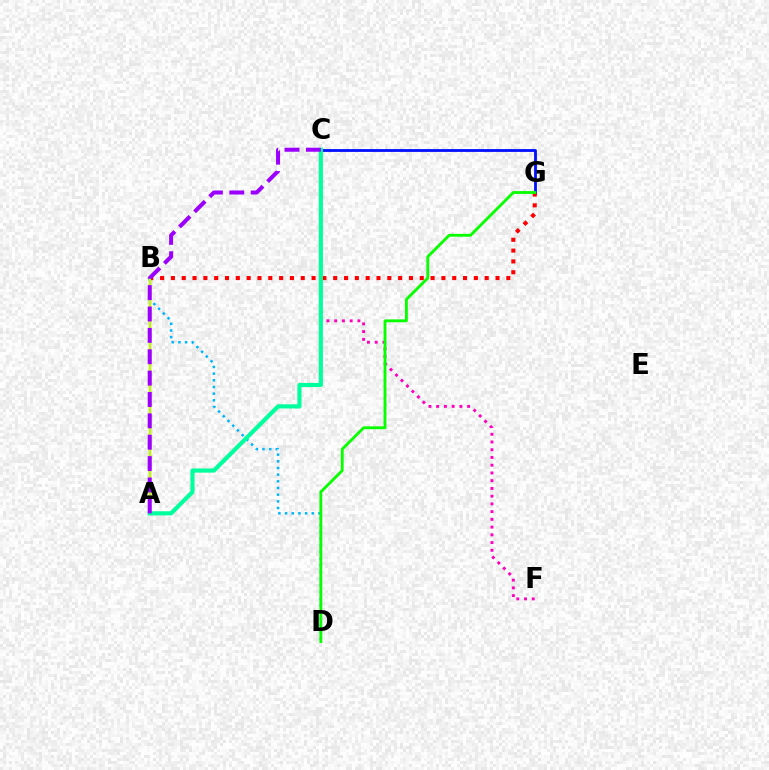{('C', 'F'): [{'color': '#ff00bd', 'line_style': 'dotted', 'thickness': 2.1}], ('A', 'B'): [{'color': '#ffa500', 'line_style': 'solid', 'thickness': 1.71}, {'color': '#b3ff00', 'line_style': 'solid', 'thickness': 1.53}], ('B', 'D'): [{'color': '#00b5ff', 'line_style': 'dotted', 'thickness': 1.81}], ('C', 'G'): [{'color': '#0010ff', 'line_style': 'solid', 'thickness': 2.02}], ('B', 'G'): [{'color': '#ff0000', 'line_style': 'dotted', 'thickness': 2.94}], ('D', 'G'): [{'color': '#08ff00', 'line_style': 'solid', 'thickness': 2.05}], ('A', 'C'): [{'color': '#00ff9d', 'line_style': 'solid', 'thickness': 2.99}, {'color': '#9b00ff', 'line_style': 'dashed', 'thickness': 2.9}]}